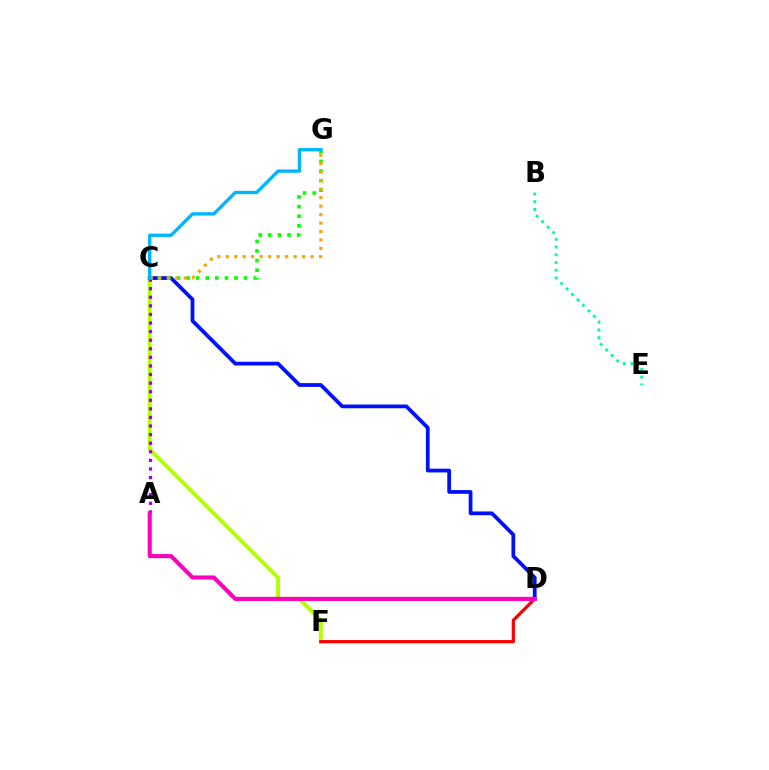{('C', 'F'): [{'color': '#b3ff00', 'line_style': 'solid', 'thickness': 2.84}], ('D', 'F'): [{'color': '#ff0000', 'line_style': 'solid', 'thickness': 2.32}], ('B', 'E'): [{'color': '#00ff9d', 'line_style': 'dotted', 'thickness': 2.1}], ('C', 'D'): [{'color': '#0010ff', 'line_style': 'solid', 'thickness': 2.7}], ('C', 'G'): [{'color': '#08ff00', 'line_style': 'dotted', 'thickness': 2.61}, {'color': '#ffa500', 'line_style': 'dotted', 'thickness': 2.3}, {'color': '#00b5ff', 'line_style': 'solid', 'thickness': 2.41}], ('A', 'C'): [{'color': '#9b00ff', 'line_style': 'dotted', 'thickness': 2.33}], ('A', 'D'): [{'color': '#ff00bd', 'line_style': 'solid', 'thickness': 2.95}]}